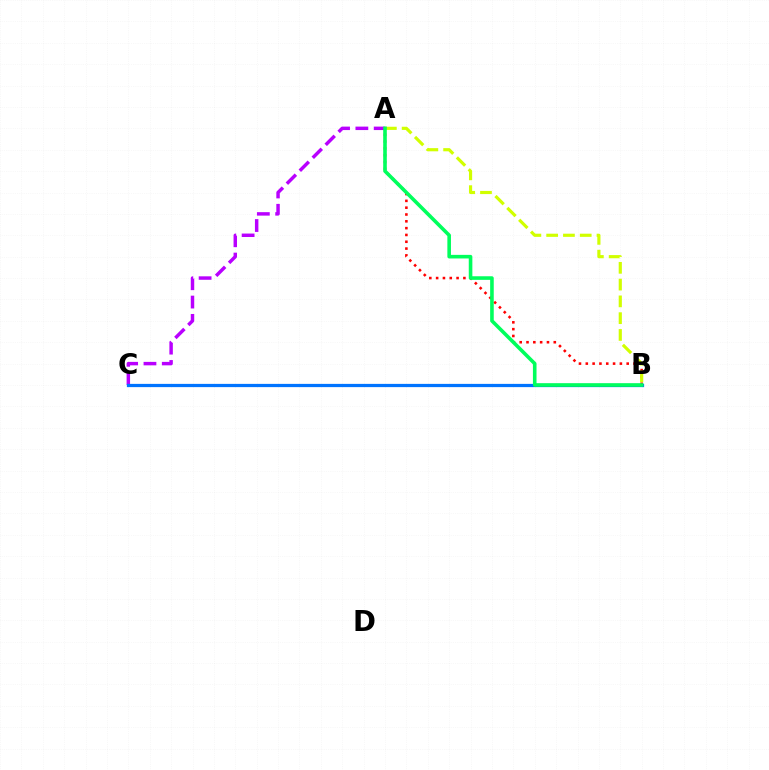{('A', 'B'): [{'color': '#ff0000', 'line_style': 'dotted', 'thickness': 1.85}, {'color': '#d1ff00', 'line_style': 'dashed', 'thickness': 2.28}, {'color': '#00ff5c', 'line_style': 'solid', 'thickness': 2.59}], ('A', 'C'): [{'color': '#b900ff', 'line_style': 'dashed', 'thickness': 2.49}], ('B', 'C'): [{'color': '#0074ff', 'line_style': 'solid', 'thickness': 2.33}]}